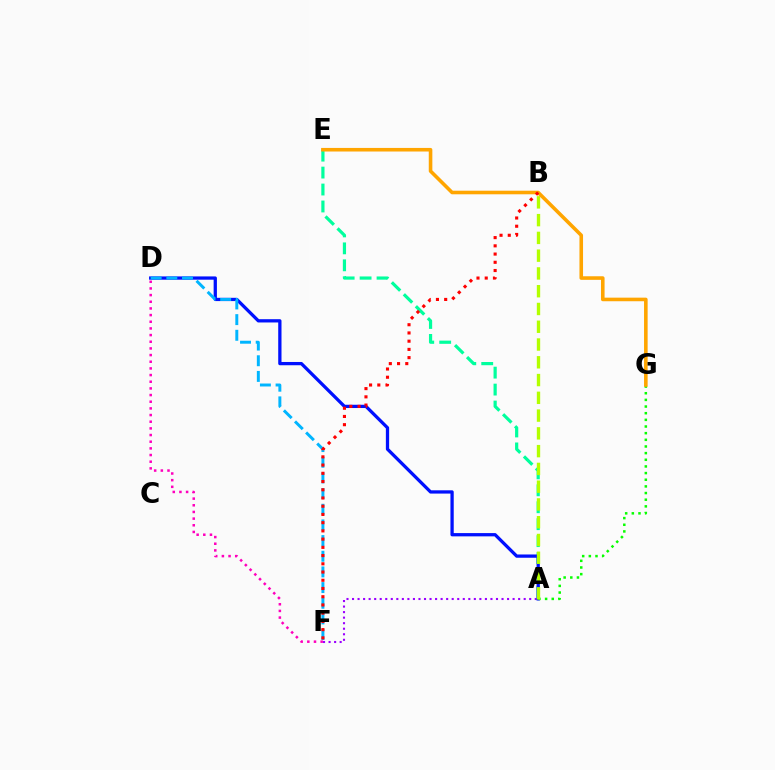{('A', 'F'): [{'color': '#9b00ff', 'line_style': 'dotted', 'thickness': 1.5}], ('A', 'E'): [{'color': '#00ff9d', 'line_style': 'dashed', 'thickness': 2.3}], ('A', 'D'): [{'color': '#0010ff', 'line_style': 'solid', 'thickness': 2.36}], ('A', 'G'): [{'color': '#08ff00', 'line_style': 'dotted', 'thickness': 1.81}], ('A', 'B'): [{'color': '#b3ff00', 'line_style': 'dashed', 'thickness': 2.41}], ('E', 'G'): [{'color': '#ffa500', 'line_style': 'solid', 'thickness': 2.58}], ('D', 'F'): [{'color': '#00b5ff', 'line_style': 'dashed', 'thickness': 2.13}, {'color': '#ff00bd', 'line_style': 'dotted', 'thickness': 1.81}], ('B', 'F'): [{'color': '#ff0000', 'line_style': 'dotted', 'thickness': 2.24}]}